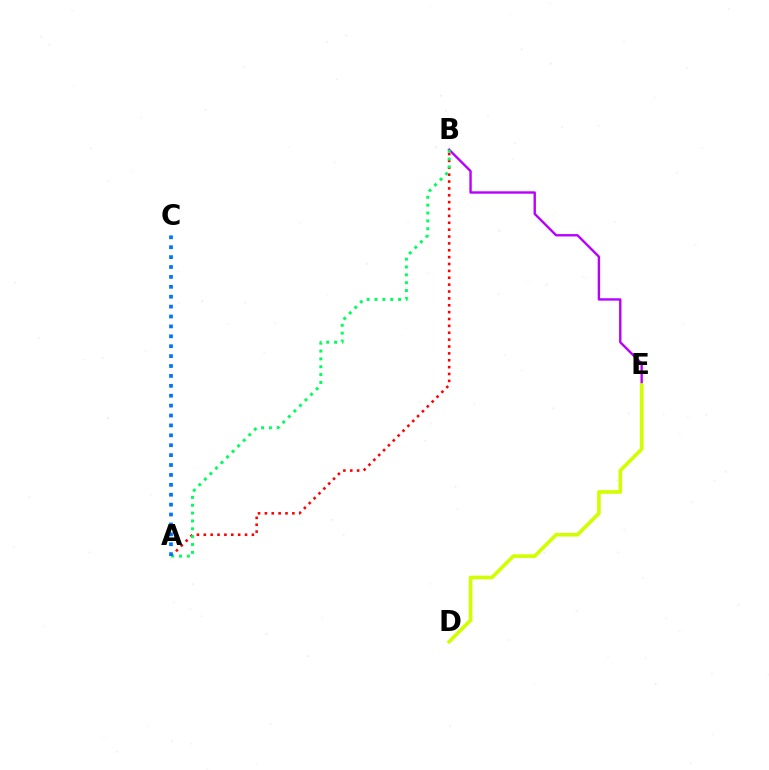{('A', 'B'): [{'color': '#ff0000', 'line_style': 'dotted', 'thickness': 1.87}, {'color': '#00ff5c', 'line_style': 'dotted', 'thickness': 2.13}], ('B', 'E'): [{'color': '#b900ff', 'line_style': 'solid', 'thickness': 1.72}], ('A', 'C'): [{'color': '#0074ff', 'line_style': 'dotted', 'thickness': 2.69}], ('D', 'E'): [{'color': '#d1ff00', 'line_style': 'solid', 'thickness': 2.62}]}